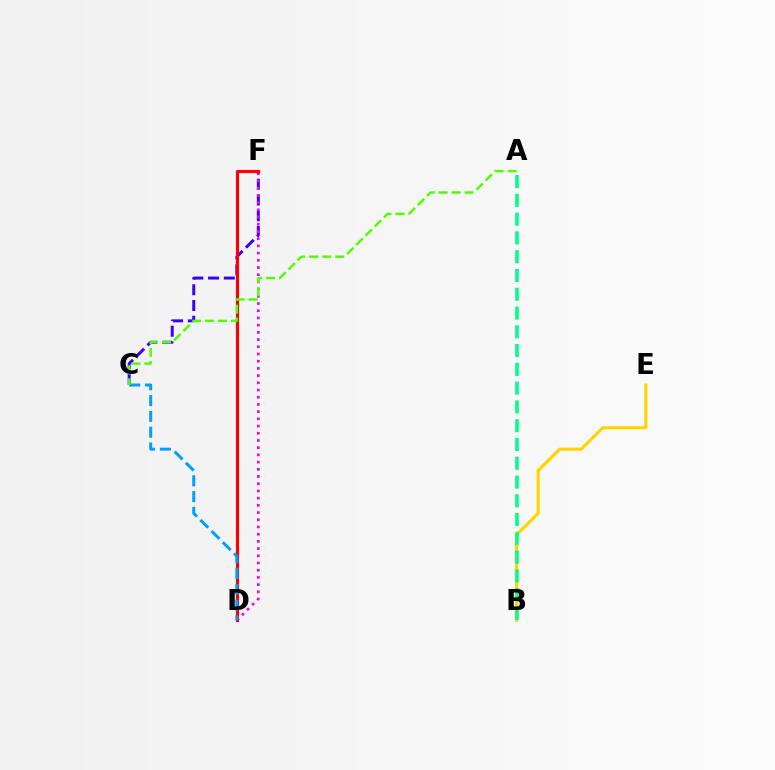{('C', 'F'): [{'color': '#3700ff', 'line_style': 'dashed', 'thickness': 2.14}], ('D', 'F'): [{'color': '#ff00ed', 'line_style': 'dotted', 'thickness': 1.96}, {'color': '#ff0000', 'line_style': 'solid', 'thickness': 2.26}], ('C', 'D'): [{'color': '#009eff', 'line_style': 'dashed', 'thickness': 2.15}], ('B', 'E'): [{'color': '#ffd500', 'line_style': 'solid', 'thickness': 2.27}], ('A', 'B'): [{'color': '#00ff86', 'line_style': 'dashed', 'thickness': 2.55}], ('A', 'C'): [{'color': '#4fff00', 'line_style': 'dashed', 'thickness': 1.76}]}